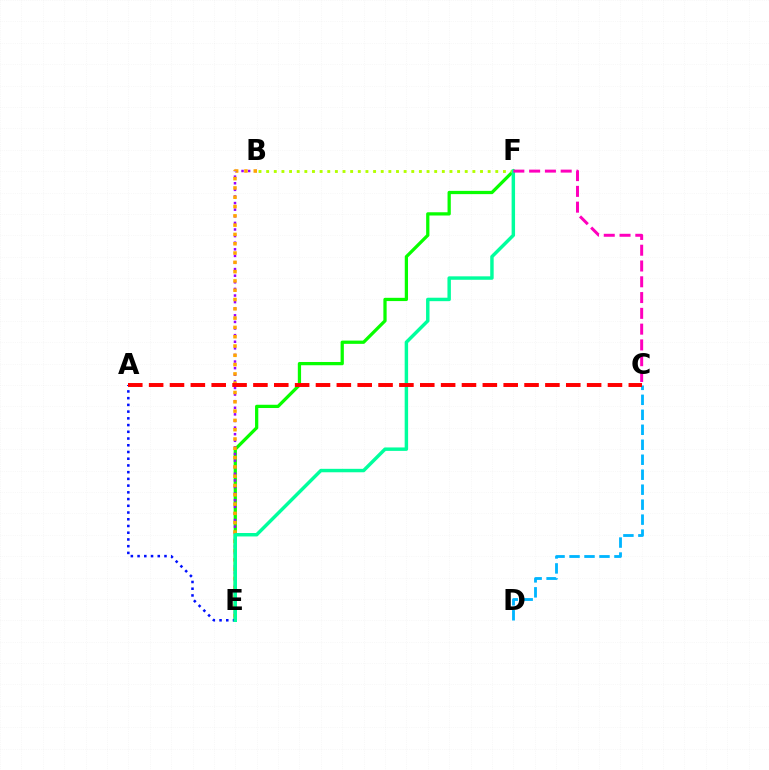{('E', 'F'): [{'color': '#08ff00', 'line_style': 'solid', 'thickness': 2.34}, {'color': '#00ff9d', 'line_style': 'solid', 'thickness': 2.48}], ('B', 'E'): [{'color': '#9b00ff', 'line_style': 'dotted', 'thickness': 1.79}, {'color': '#ffa500', 'line_style': 'dotted', 'thickness': 2.53}], ('A', 'E'): [{'color': '#0010ff', 'line_style': 'dotted', 'thickness': 1.83}], ('B', 'F'): [{'color': '#b3ff00', 'line_style': 'dotted', 'thickness': 2.08}], ('C', 'D'): [{'color': '#00b5ff', 'line_style': 'dashed', 'thickness': 2.03}], ('A', 'C'): [{'color': '#ff0000', 'line_style': 'dashed', 'thickness': 2.83}], ('C', 'F'): [{'color': '#ff00bd', 'line_style': 'dashed', 'thickness': 2.14}]}